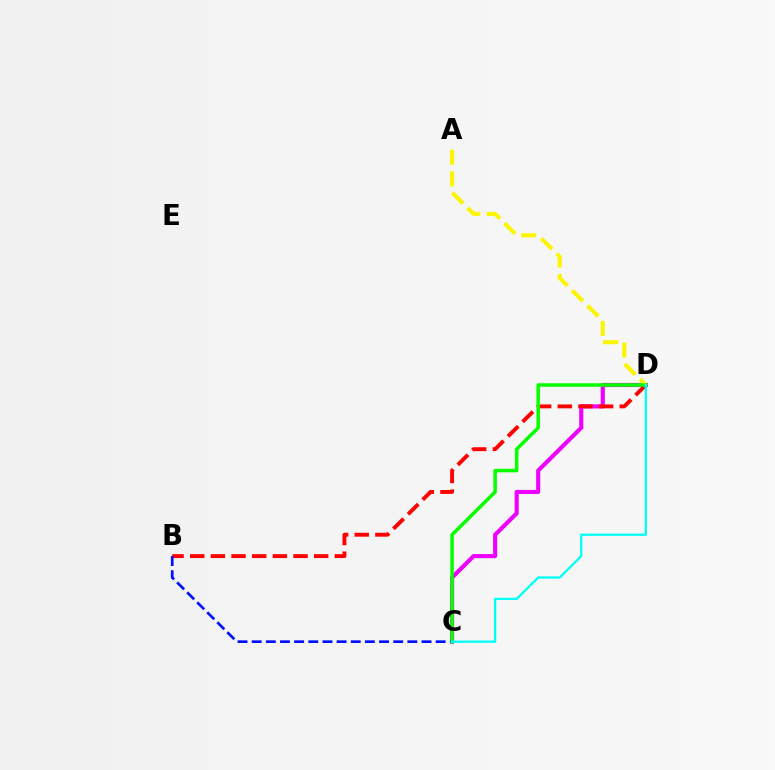{('C', 'D'): [{'color': '#ee00ff', 'line_style': 'solid', 'thickness': 2.97}, {'color': '#08ff00', 'line_style': 'solid', 'thickness': 2.54}, {'color': '#00fff6', 'line_style': 'solid', 'thickness': 1.64}], ('B', 'D'): [{'color': '#ff0000', 'line_style': 'dashed', 'thickness': 2.81}], ('A', 'D'): [{'color': '#fcf500', 'line_style': 'dashed', 'thickness': 2.93}], ('B', 'C'): [{'color': '#0010ff', 'line_style': 'dashed', 'thickness': 1.92}]}